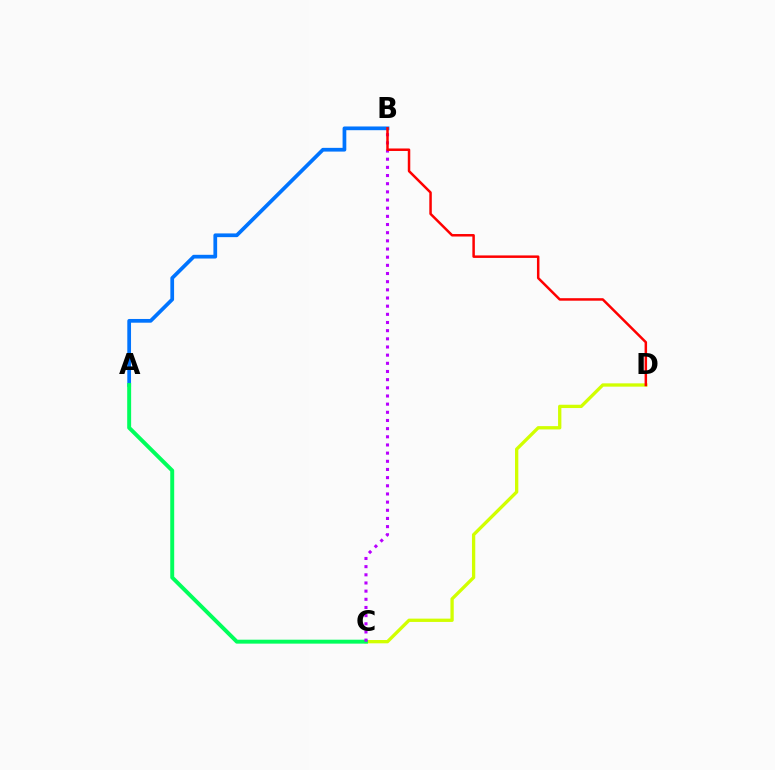{('A', 'B'): [{'color': '#0074ff', 'line_style': 'solid', 'thickness': 2.68}], ('C', 'D'): [{'color': '#d1ff00', 'line_style': 'solid', 'thickness': 2.38}], ('A', 'C'): [{'color': '#00ff5c', 'line_style': 'solid', 'thickness': 2.83}], ('B', 'C'): [{'color': '#b900ff', 'line_style': 'dotted', 'thickness': 2.22}], ('B', 'D'): [{'color': '#ff0000', 'line_style': 'solid', 'thickness': 1.8}]}